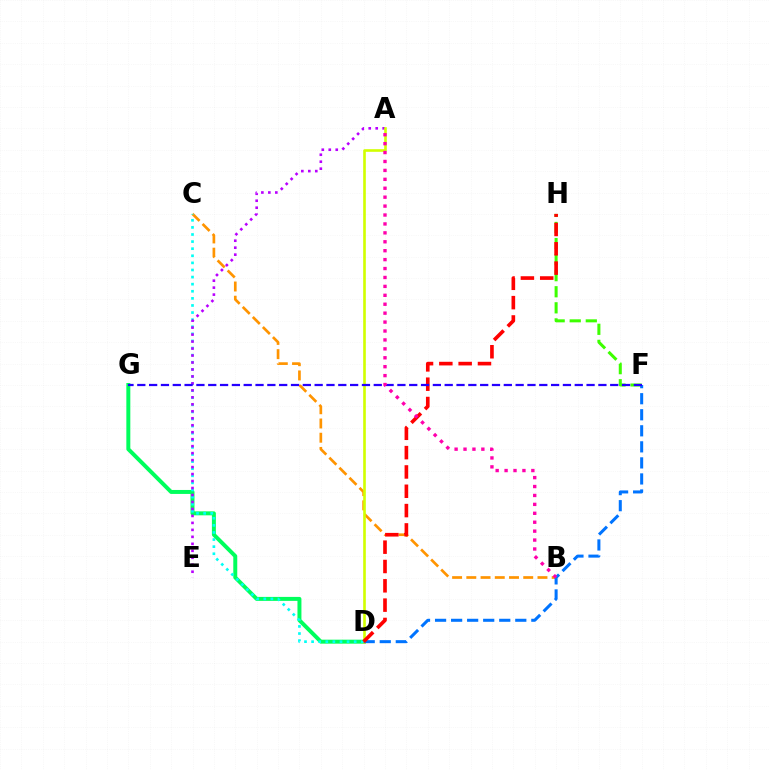{('D', 'G'): [{'color': '#00ff5c', 'line_style': 'solid', 'thickness': 2.86}], ('B', 'C'): [{'color': '#ff9400', 'line_style': 'dashed', 'thickness': 1.93}], ('F', 'H'): [{'color': '#3dff00', 'line_style': 'dashed', 'thickness': 2.18}], ('C', 'D'): [{'color': '#00fff6', 'line_style': 'dotted', 'thickness': 1.93}], ('A', 'E'): [{'color': '#b900ff', 'line_style': 'dotted', 'thickness': 1.9}], ('A', 'D'): [{'color': '#d1ff00', 'line_style': 'solid', 'thickness': 1.89}], ('D', 'F'): [{'color': '#0074ff', 'line_style': 'dashed', 'thickness': 2.18}], ('D', 'H'): [{'color': '#ff0000', 'line_style': 'dashed', 'thickness': 2.62}], ('F', 'G'): [{'color': '#2500ff', 'line_style': 'dashed', 'thickness': 1.61}], ('A', 'B'): [{'color': '#ff00ac', 'line_style': 'dotted', 'thickness': 2.42}]}